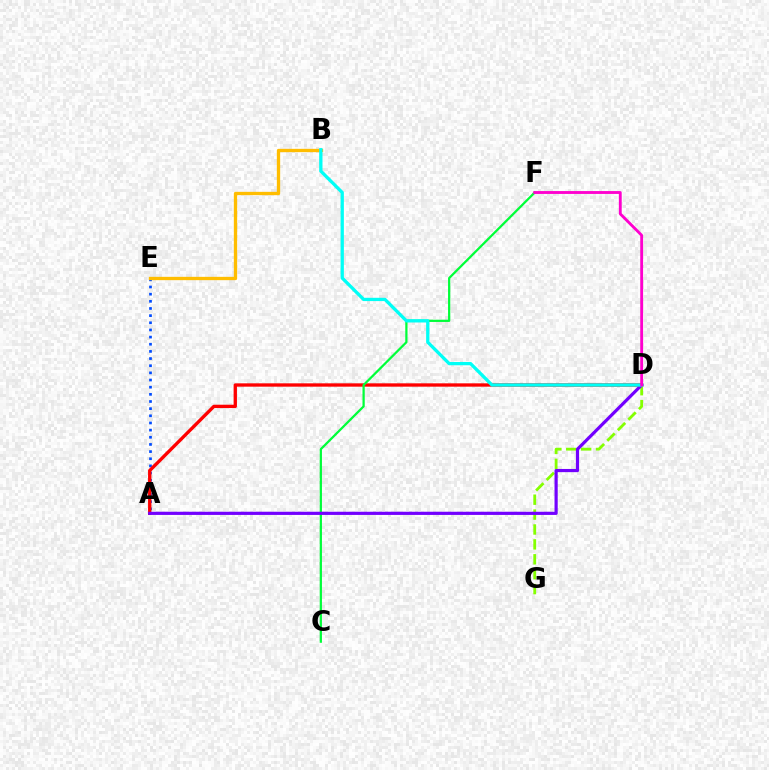{('A', 'E'): [{'color': '#004bff', 'line_style': 'dotted', 'thickness': 1.94}], ('A', 'D'): [{'color': '#ff0000', 'line_style': 'solid', 'thickness': 2.4}, {'color': '#7200ff', 'line_style': 'solid', 'thickness': 2.29}], ('B', 'E'): [{'color': '#ffbd00', 'line_style': 'solid', 'thickness': 2.39}], ('D', 'G'): [{'color': '#84ff00', 'line_style': 'dashed', 'thickness': 2.02}], ('C', 'F'): [{'color': '#00ff39', 'line_style': 'solid', 'thickness': 1.61}], ('B', 'D'): [{'color': '#00fff6', 'line_style': 'solid', 'thickness': 2.37}], ('D', 'F'): [{'color': '#ff00cf', 'line_style': 'solid', 'thickness': 2.06}]}